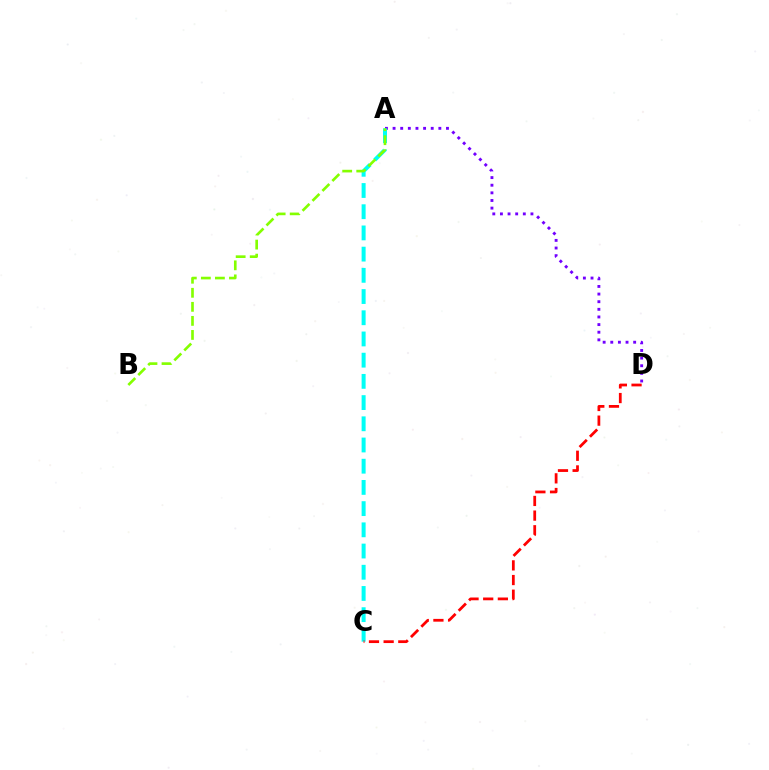{('A', 'D'): [{'color': '#7200ff', 'line_style': 'dotted', 'thickness': 2.07}], ('A', 'C'): [{'color': '#00fff6', 'line_style': 'dashed', 'thickness': 2.88}], ('C', 'D'): [{'color': '#ff0000', 'line_style': 'dashed', 'thickness': 1.99}], ('A', 'B'): [{'color': '#84ff00', 'line_style': 'dashed', 'thickness': 1.91}]}